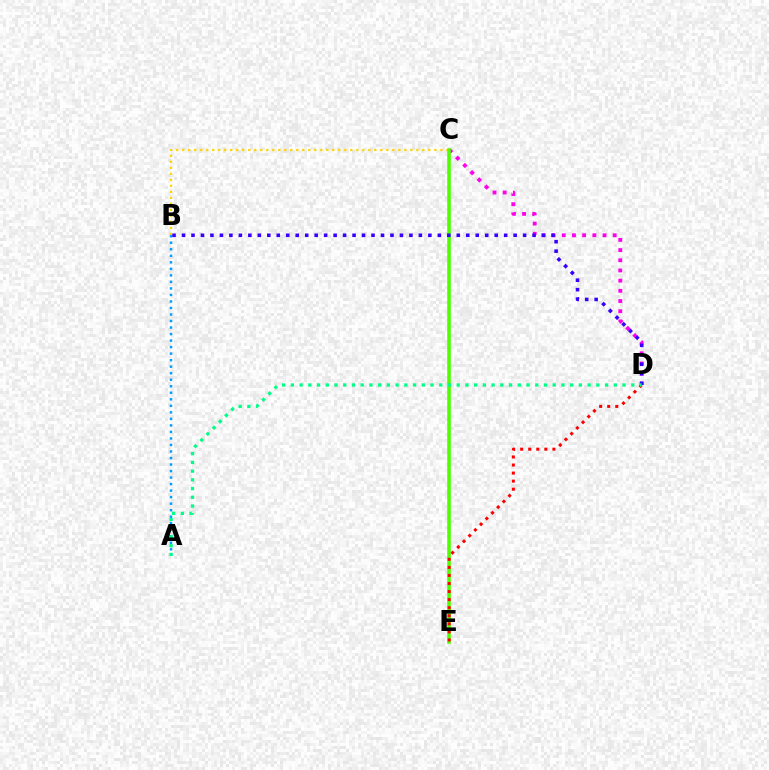{('C', 'D'): [{'color': '#ff00ed', 'line_style': 'dotted', 'thickness': 2.77}], ('B', 'C'): [{'color': '#ffd500', 'line_style': 'dotted', 'thickness': 1.63}], ('A', 'B'): [{'color': '#009eff', 'line_style': 'dotted', 'thickness': 1.77}], ('C', 'E'): [{'color': '#4fff00', 'line_style': 'solid', 'thickness': 2.56}], ('D', 'E'): [{'color': '#ff0000', 'line_style': 'dotted', 'thickness': 2.19}], ('B', 'D'): [{'color': '#3700ff', 'line_style': 'dotted', 'thickness': 2.57}], ('A', 'D'): [{'color': '#00ff86', 'line_style': 'dotted', 'thickness': 2.37}]}